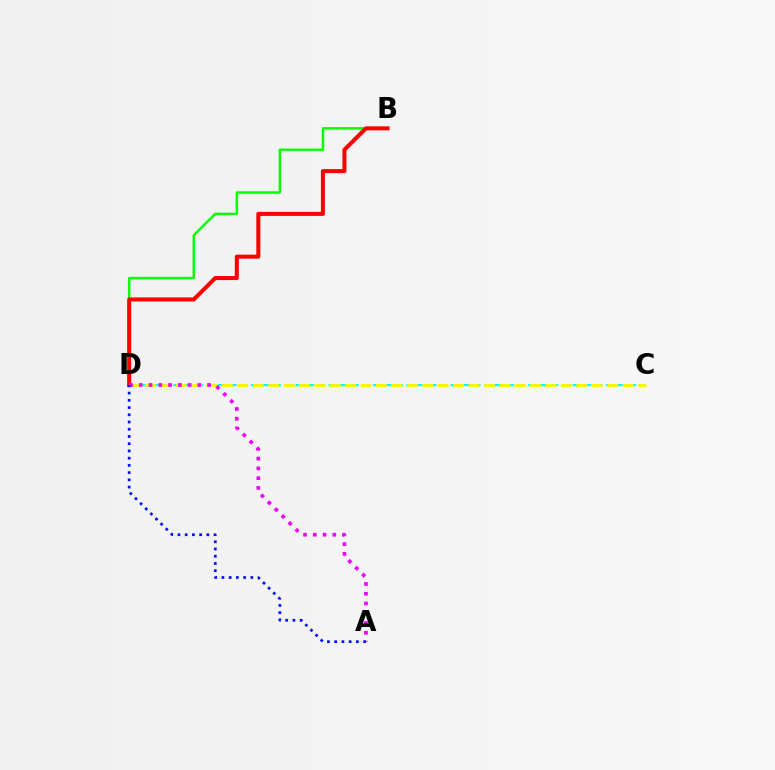{('B', 'D'): [{'color': '#08ff00', 'line_style': 'solid', 'thickness': 1.77}, {'color': '#ff0000', 'line_style': 'solid', 'thickness': 2.9}], ('C', 'D'): [{'color': '#00fff6', 'line_style': 'dashed', 'thickness': 1.51}, {'color': '#fcf500', 'line_style': 'dashed', 'thickness': 2.09}], ('A', 'D'): [{'color': '#ee00ff', 'line_style': 'dotted', 'thickness': 2.65}, {'color': '#0010ff', 'line_style': 'dotted', 'thickness': 1.96}]}